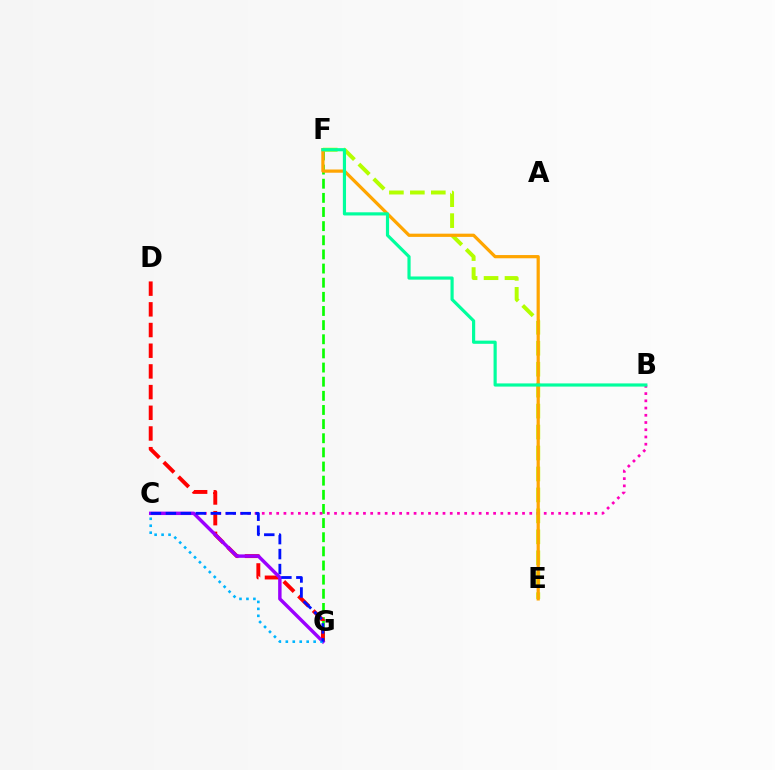{('F', 'G'): [{'color': '#08ff00', 'line_style': 'dashed', 'thickness': 1.92}], ('E', 'F'): [{'color': '#b3ff00', 'line_style': 'dashed', 'thickness': 2.85}, {'color': '#ffa500', 'line_style': 'solid', 'thickness': 2.32}], ('D', 'G'): [{'color': '#ff0000', 'line_style': 'dashed', 'thickness': 2.81}], ('B', 'C'): [{'color': '#ff00bd', 'line_style': 'dotted', 'thickness': 1.96}], ('C', 'G'): [{'color': '#9b00ff', 'line_style': 'solid', 'thickness': 2.47}, {'color': '#00b5ff', 'line_style': 'dotted', 'thickness': 1.89}, {'color': '#0010ff', 'line_style': 'dashed', 'thickness': 2.03}], ('B', 'F'): [{'color': '#00ff9d', 'line_style': 'solid', 'thickness': 2.28}]}